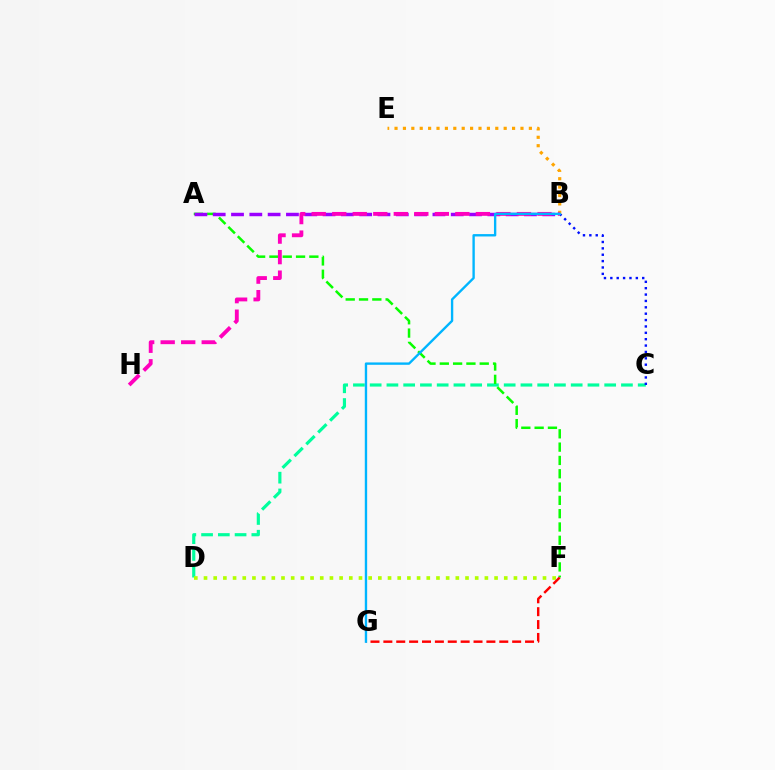{('C', 'D'): [{'color': '#00ff9d', 'line_style': 'dashed', 'thickness': 2.28}], ('B', 'C'): [{'color': '#0010ff', 'line_style': 'dotted', 'thickness': 1.73}], ('B', 'E'): [{'color': '#ffa500', 'line_style': 'dotted', 'thickness': 2.28}], ('A', 'F'): [{'color': '#08ff00', 'line_style': 'dashed', 'thickness': 1.81}], ('A', 'B'): [{'color': '#9b00ff', 'line_style': 'dashed', 'thickness': 2.49}], ('B', 'H'): [{'color': '#ff00bd', 'line_style': 'dashed', 'thickness': 2.79}], ('D', 'F'): [{'color': '#b3ff00', 'line_style': 'dotted', 'thickness': 2.63}], ('F', 'G'): [{'color': '#ff0000', 'line_style': 'dashed', 'thickness': 1.75}], ('B', 'G'): [{'color': '#00b5ff', 'line_style': 'solid', 'thickness': 1.7}]}